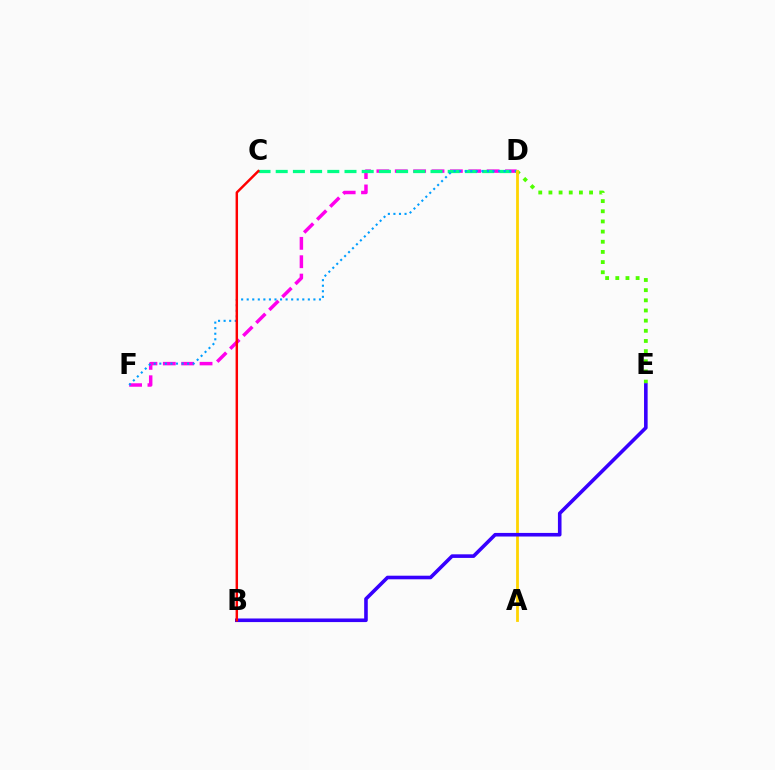{('D', 'F'): [{'color': '#ff00ed', 'line_style': 'dashed', 'thickness': 2.5}, {'color': '#009eff', 'line_style': 'dotted', 'thickness': 1.51}], ('C', 'D'): [{'color': '#00ff86', 'line_style': 'dashed', 'thickness': 2.34}], ('D', 'E'): [{'color': '#4fff00', 'line_style': 'dotted', 'thickness': 2.76}], ('A', 'D'): [{'color': '#ffd500', 'line_style': 'solid', 'thickness': 2.01}], ('B', 'E'): [{'color': '#3700ff', 'line_style': 'solid', 'thickness': 2.59}], ('B', 'C'): [{'color': '#ff0000', 'line_style': 'solid', 'thickness': 1.77}]}